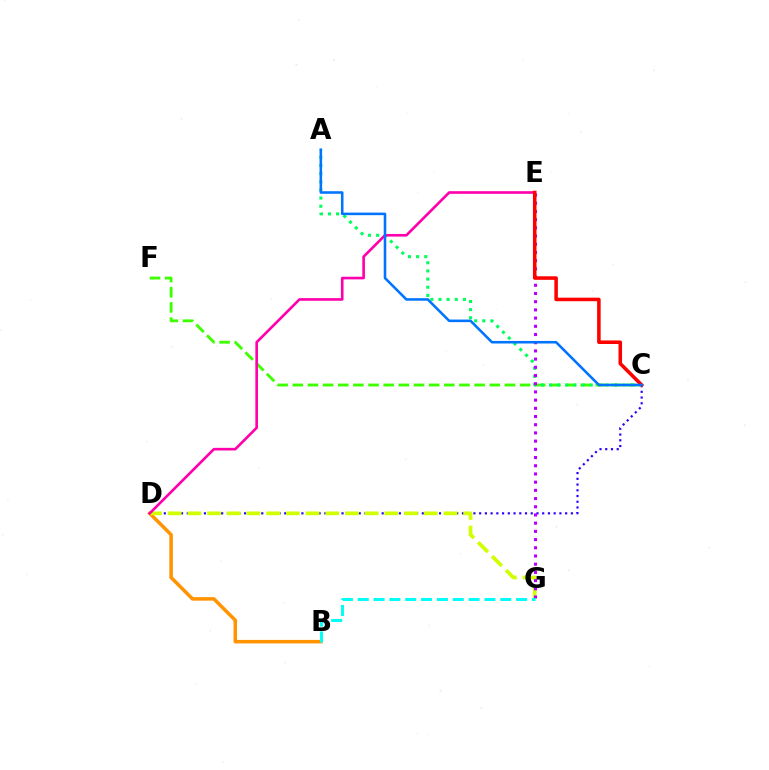{('C', 'D'): [{'color': '#2500ff', 'line_style': 'dotted', 'thickness': 1.56}], ('B', 'D'): [{'color': '#ff9400', 'line_style': 'solid', 'thickness': 2.53}], ('C', 'F'): [{'color': '#3dff00', 'line_style': 'dashed', 'thickness': 2.06}], ('D', 'G'): [{'color': '#d1ff00', 'line_style': 'dashed', 'thickness': 2.68}], ('A', 'C'): [{'color': '#00ff5c', 'line_style': 'dotted', 'thickness': 2.21}, {'color': '#0074ff', 'line_style': 'solid', 'thickness': 1.85}], ('D', 'E'): [{'color': '#ff00ac', 'line_style': 'solid', 'thickness': 1.9}], ('E', 'G'): [{'color': '#b900ff', 'line_style': 'dotted', 'thickness': 2.23}], ('C', 'E'): [{'color': '#ff0000', 'line_style': 'solid', 'thickness': 2.55}], ('B', 'G'): [{'color': '#00fff6', 'line_style': 'dashed', 'thickness': 2.15}]}